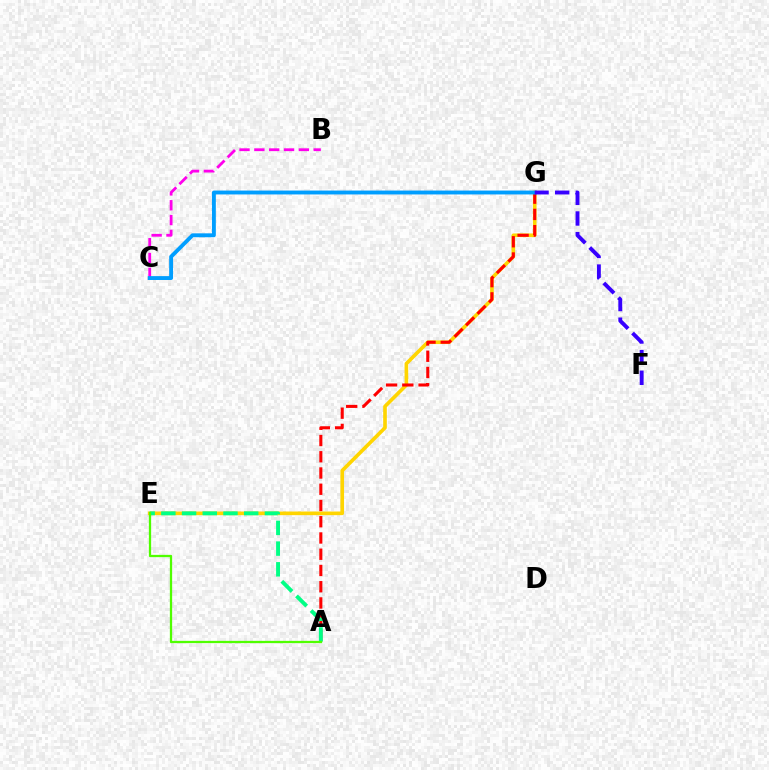{('B', 'C'): [{'color': '#ff00ed', 'line_style': 'dashed', 'thickness': 2.02}], ('E', 'G'): [{'color': '#ffd500', 'line_style': 'solid', 'thickness': 2.62}], ('A', 'G'): [{'color': '#ff0000', 'line_style': 'dashed', 'thickness': 2.21}], ('A', 'E'): [{'color': '#00ff86', 'line_style': 'dashed', 'thickness': 2.81}, {'color': '#4fff00', 'line_style': 'solid', 'thickness': 1.64}], ('C', 'G'): [{'color': '#009eff', 'line_style': 'solid', 'thickness': 2.8}], ('F', 'G'): [{'color': '#3700ff', 'line_style': 'dashed', 'thickness': 2.81}]}